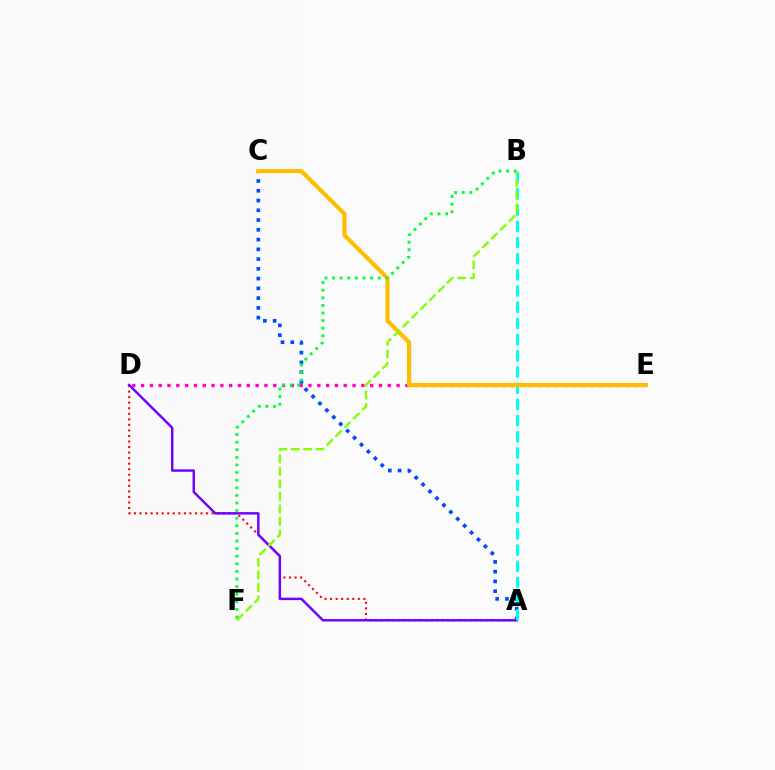{('A', 'D'): [{'color': '#ff0000', 'line_style': 'dotted', 'thickness': 1.51}, {'color': '#7200ff', 'line_style': 'solid', 'thickness': 1.76}], ('D', 'E'): [{'color': '#ff00cf', 'line_style': 'dotted', 'thickness': 2.39}], ('A', 'C'): [{'color': '#004bff', 'line_style': 'dotted', 'thickness': 2.65}], ('A', 'B'): [{'color': '#00fff6', 'line_style': 'dashed', 'thickness': 2.2}], ('C', 'E'): [{'color': '#ffbd00', 'line_style': 'solid', 'thickness': 2.96}], ('B', 'F'): [{'color': '#84ff00', 'line_style': 'dashed', 'thickness': 1.7}, {'color': '#00ff39', 'line_style': 'dotted', 'thickness': 2.07}]}